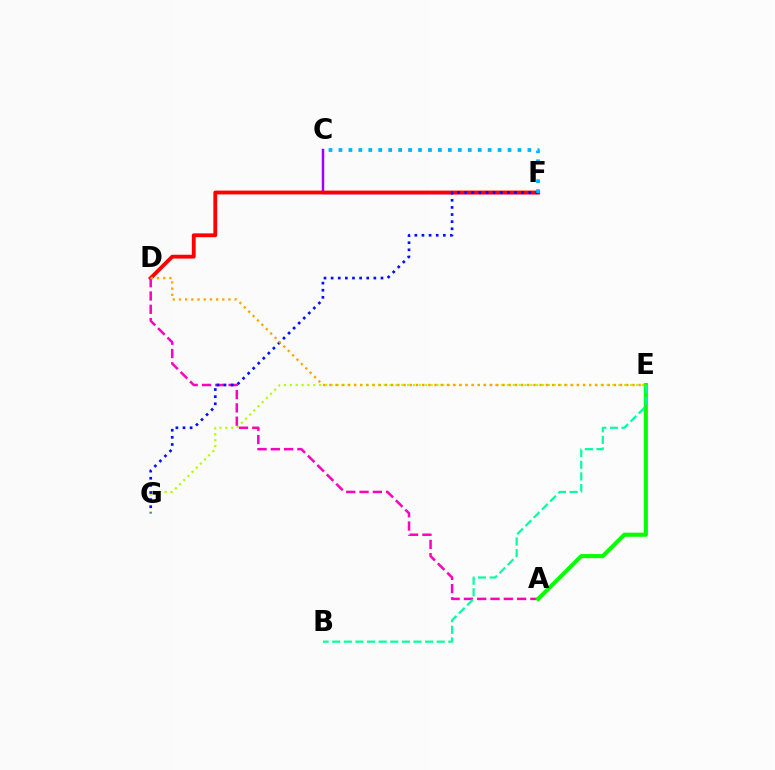{('C', 'F'): [{'color': '#9b00ff', 'line_style': 'solid', 'thickness': 1.77}, {'color': '#00b5ff', 'line_style': 'dotted', 'thickness': 2.7}], ('D', 'F'): [{'color': '#ff0000', 'line_style': 'solid', 'thickness': 2.76}], ('E', 'G'): [{'color': '#b3ff00', 'line_style': 'dotted', 'thickness': 1.59}], ('A', 'D'): [{'color': '#ff00bd', 'line_style': 'dashed', 'thickness': 1.81}], ('F', 'G'): [{'color': '#0010ff', 'line_style': 'dotted', 'thickness': 1.93}], ('A', 'E'): [{'color': '#08ff00', 'line_style': 'solid', 'thickness': 2.95}], ('B', 'E'): [{'color': '#00ff9d', 'line_style': 'dashed', 'thickness': 1.58}], ('D', 'E'): [{'color': '#ffa500', 'line_style': 'dotted', 'thickness': 1.68}]}